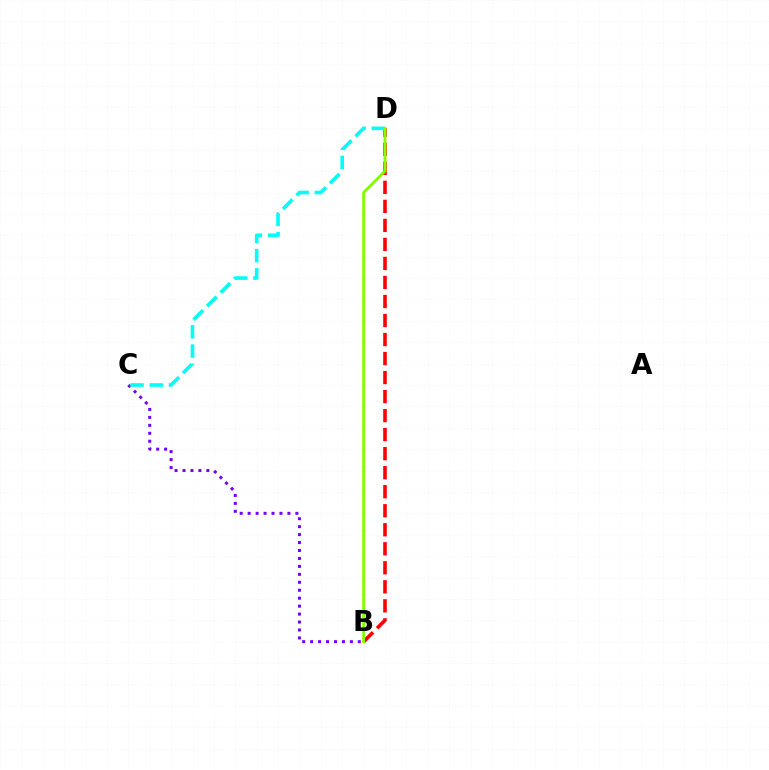{('B', 'C'): [{'color': '#7200ff', 'line_style': 'dotted', 'thickness': 2.16}], ('B', 'D'): [{'color': '#ff0000', 'line_style': 'dashed', 'thickness': 2.58}, {'color': '#84ff00', 'line_style': 'solid', 'thickness': 2.04}], ('C', 'D'): [{'color': '#00fff6', 'line_style': 'dashed', 'thickness': 2.61}]}